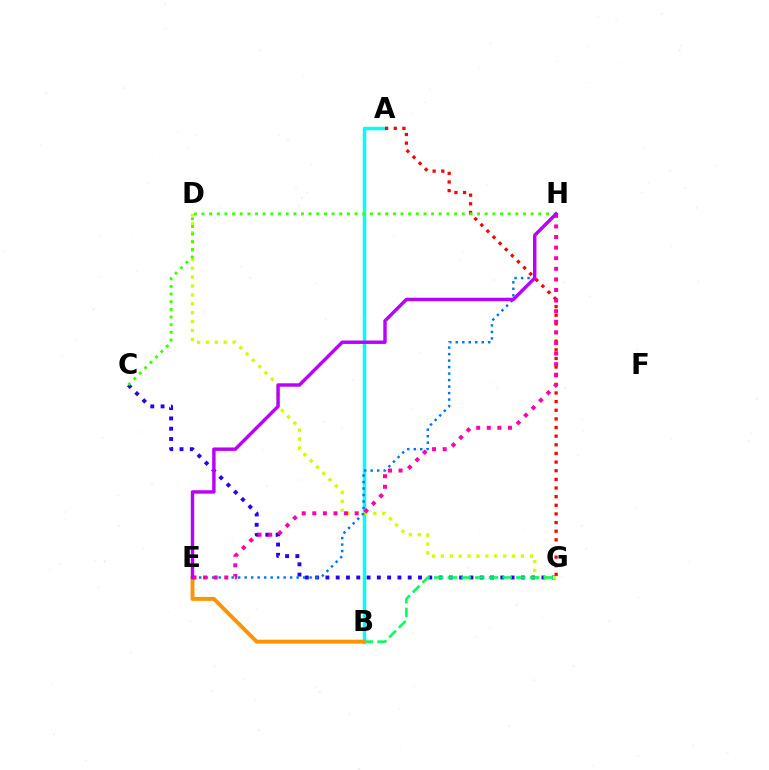{('C', 'G'): [{'color': '#2500ff', 'line_style': 'dotted', 'thickness': 2.8}], ('A', 'B'): [{'color': '#00fff6', 'line_style': 'solid', 'thickness': 2.5}], ('A', 'G'): [{'color': '#ff0000', 'line_style': 'dotted', 'thickness': 2.35}], ('D', 'G'): [{'color': '#d1ff00', 'line_style': 'dotted', 'thickness': 2.42}], ('B', 'G'): [{'color': '#00ff5c', 'line_style': 'dashed', 'thickness': 1.86}], ('B', 'E'): [{'color': '#ff9400', 'line_style': 'solid', 'thickness': 2.8}], ('E', 'H'): [{'color': '#0074ff', 'line_style': 'dotted', 'thickness': 1.76}, {'color': '#ff00ac', 'line_style': 'dotted', 'thickness': 2.88}, {'color': '#b900ff', 'line_style': 'solid', 'thickness': 2.47}], ('C', 'H'): [{'color': '#3dff00', 'line_style': 'dotted', 'thickness': 2.08}]}